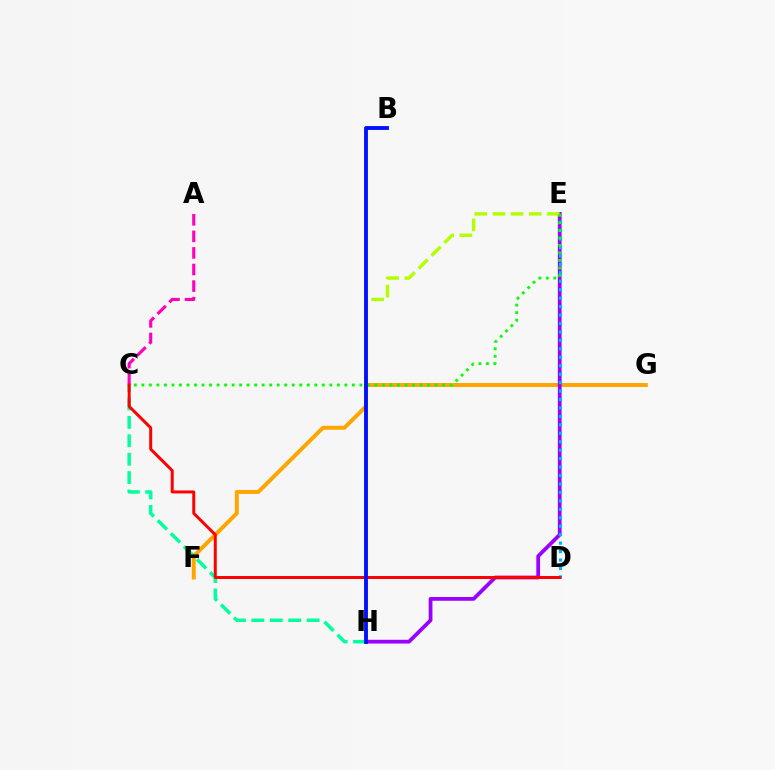{('F', 'G'): [{'color': '#ffa500', 'line_style': 'solid', 'thickness': 2.84}], ('E', 'H'): [{'color': '#9b00ff', 'line_style': 'solid', 'thickness': 2.7}, {'color': '#b3ff00', 'line_style': 'dashed', 'thickness': 2.47}], ('D', 'E'): [{'color': '#00b5ff', 'line_style': 'dotted', 'thickness': 2.3}], ('A', 'C'): [{'color': '#ff00bd', 'line_style': 'dashed', 'thickness': 2.25}], ('C', 'H'): [{'color': '#00ff9d', 'line_style': 'dashed', 'thickness': 2.5}], ('C', 'D'): [{'color': '#ff0000', 'line_style': 'solid', 'thickness': 2.14}], ('C', 'E'): [{'color': '#08ff00', 'line_style': 'dotted', 'thickness': 2.04}], ('B', 'H'): [{'color': '#0010ff', 'line_style': 'solid', 'thickness': 2.76}]}